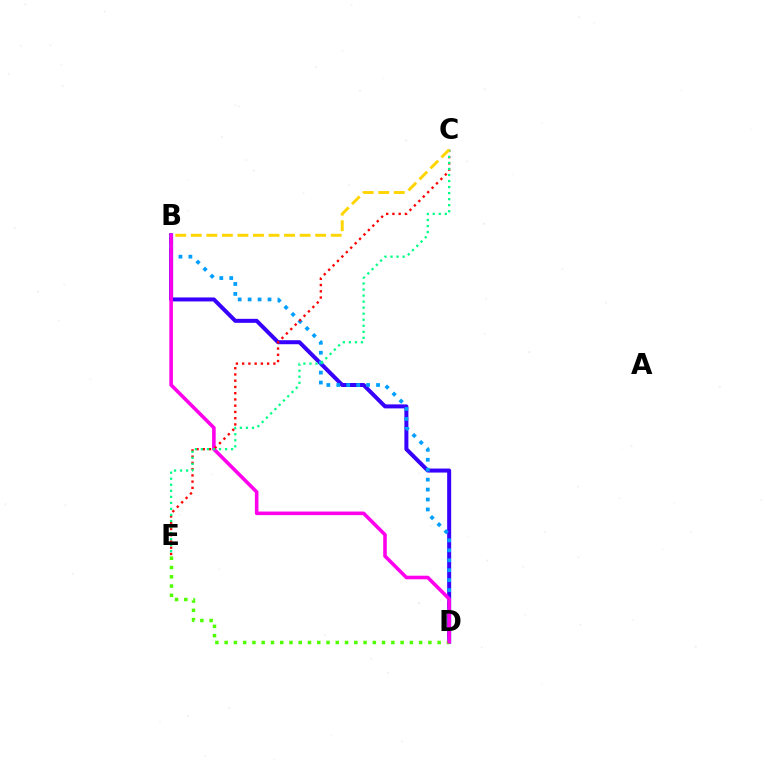{('B', 'D'): [{'color': '#3700ff', 'line_style': 'solid', 'thickness': 2.88}, {'color': '#009eff', 'line_style': 'dotted', 'thickness': 2.7}, {'color': '#ff00ed', 'line_style': 'solid', 'thickness': 2.58}], ('D', 'E'): [{'color': '#4fff00', 'line_style': 'dotted', 'thickness': 2.52}], ('C', 'E'): [{'color': '#ff0000', 'line_style': 'dotted', 'thickness': 1.7}, {'color': '#00ff86', 'line_style': 'dotted', 'thickness': 1.64}], ('B', 'C'): [{'color': '#ffd500', 'line_style': 'dashed', 'thickness': 2.11}]}